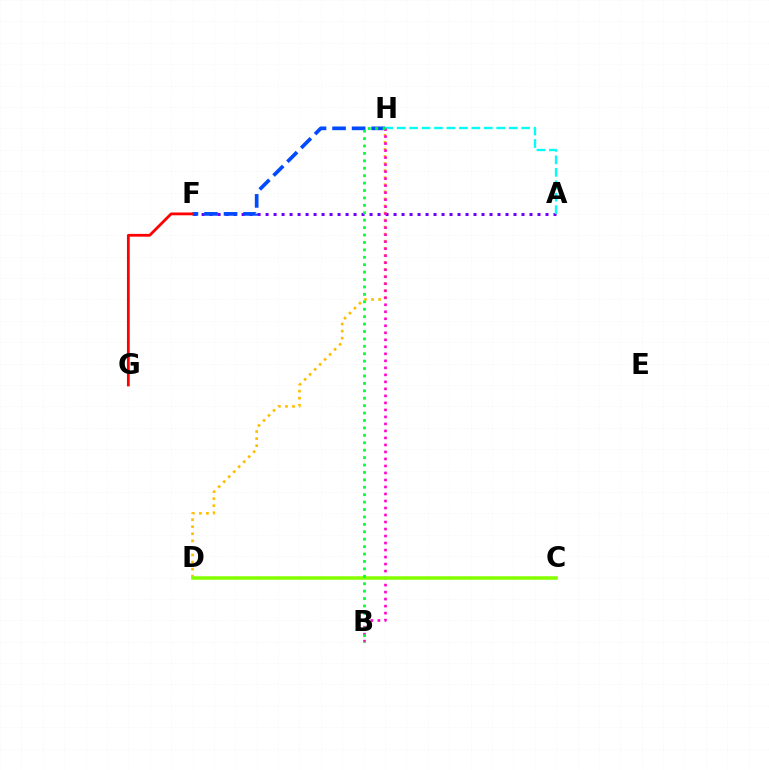{('A', 'F'): [{'color': '#7200ff', 'line_style': 'dotted', 'thickness': 2.17}], ('F', 'H'): [{'color': '#004bff', 'line_style': 'dashed', 'thickness': 2.66}], ('A', 'H'): [{'color': '#00fff6', 'line_style': 'dashed', 'thickness': 1.69}], ('D', 'H'): [{'color': '#ffbd00', 'line_style': 'dotted', 'thickness': 1.92}], ('B', 'H'): [{'color': '#ff00cf', 'line_style': 'dotted', 'thickness': 1.9}, {'color': '#00ff39', 'line_style': 'dotted', 'thickness': 2.02}], ('C', 'D'): [{'color': '#84ff00', 'line_style': 'solid', 'thickness': 2.54}], ('F', 'G'): [{'color': '#ff0000', 'line_style': 'solid', 'thickness': 2.0}]}